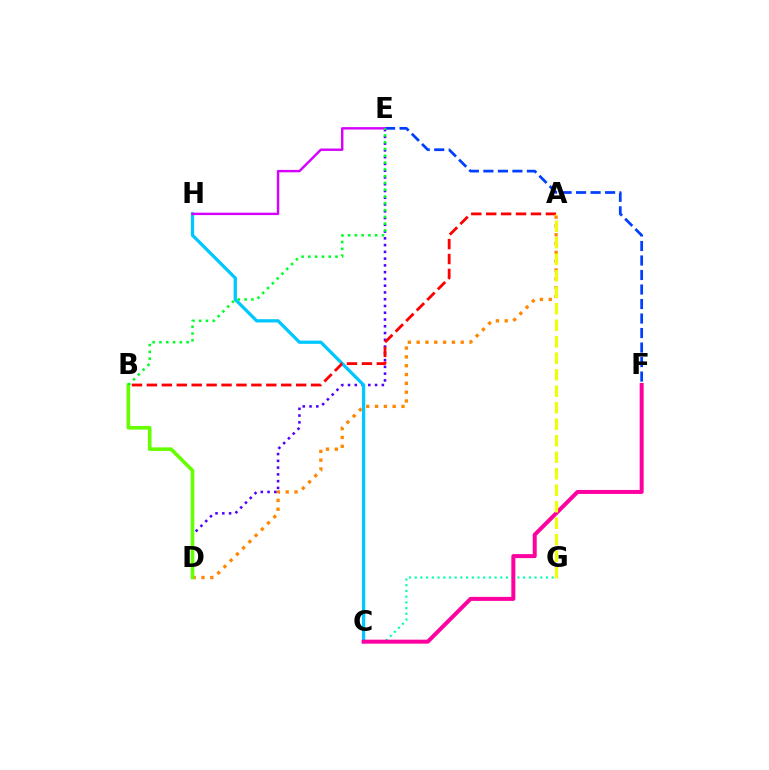{('C', 'G'): [{'color': '#00ffaf', 'line_style': 'dotted', 'thickness': 1.55}], ('A', 'D'): [{'color': '#ff8800', 'line_style': 'dotted', 'thickness': 2.39}], ('D', 'E'): [{'color': '#4f00ff', 'line_style': 'dotted', 'thickness': 1.84}], ('C', 'H'): [{'color': '#00c7ff', 'line_style': 'solid', 'thickness': 2.35}], ('C', 'F'): [{'color': '#ff00a0', 'line_style': 'solid', 'thickness': 2.88}], ('E', 'F'): [{'color': '#003fff', 'line_style': 'dashed', 'thickness': 1.97}], ('A', 'B'): [{'color': '#ff0000', 'line_style': 'dashed', 'thickness': 2.03}], ('A', 'G'): [{'color': '#eeff00', 'line_style': 'dashed', 'thickness': 2.24}], ('E', 'H'): [{'color': '#d600ff', 'line_style': 'solid', 'thickness': 1.73}], ('B', 'D'): [{'color': '#66ff00', 'line_style': 'solid', 'thickness': 2.6}], ('B', 'E'): [{'color': '#00ff27', 'line_style': 'dotted', 'thickness': 1.84}]}